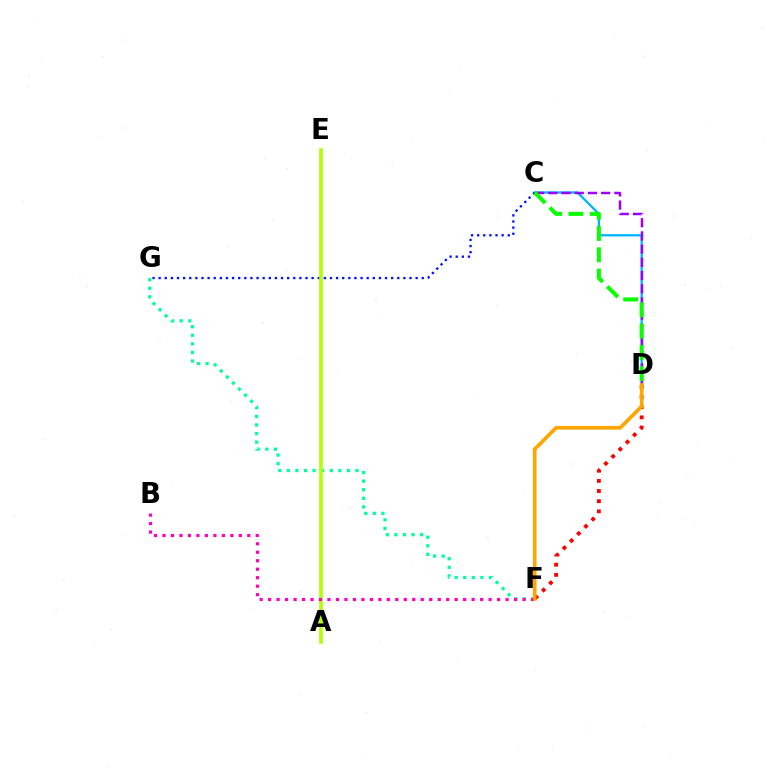{('C', 'D'): [{'color': '#00b5ff', 'line_style': 'solid', 'thickness': 1.65}, {'color': '#9b00ff', 'line_style': 'dashed', 'thickness': 1.79}, {'color': '#08ff00', 'line_style': 'dashed', 'thickness': 2.89}], ('C', 'G'): [{'color': '#0010ff', 'line_style': 'dotted', 'thickness': 1.66}], ('D', 'F'): [{'color': '#ff0000', 'line_style': 'dotted', 'thickness': 2.76}, {'color': '#ffa500', 'line_style': 'solid', 'thickness': 2.63}], ('F', 'G'): [{'color': '#00ff9d', 'line_style': 'dotted', 'thickness': 2.33}], ('A', 'E'): [{'color': '#b3ff00', 'line_style': 'solid', 'thickness': 2.6}], ('B', 'F'): [{'color': '#ff00bd', 'line_style': 'dotted', 'thickness': 2.3}]}